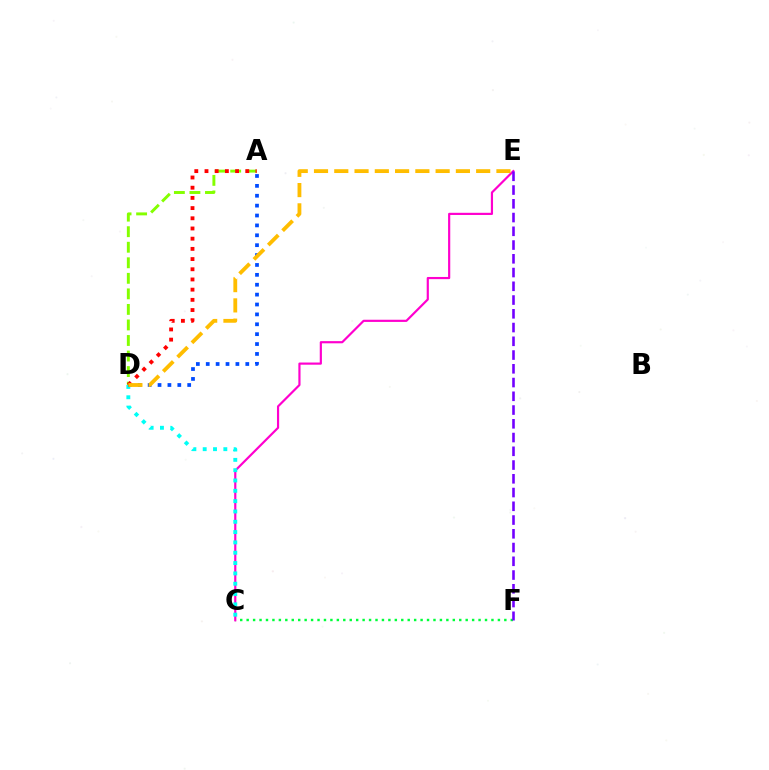{('C', 'F'): [{'color': '#00ff39', 'line_style': 'dotted', 'thickness': 1.75}], ('A', 'D'): [{'color': '#84ff00', 'line_style': 'dashed', 'thickness': 2.11}, {'color': '#004bff', 'line_style': 'dotted', 'thickness': 2.69}, {'color': '#ff0000', 'line_style': 'dotted', 'thickness': 2.77}], ('C', 'E'): [{'color': '#ff00cf', 'line_style': 'solid', 'thickness': 1.57}], ('E', 'F'): [{'color': '#7200ff', 'line_style': 'dashed', 'thickness': 1.87}], ('C', 'D'): [{'color': '#00fff6', 'line_style': 'dotted', 'thickness': 2.8}], ('D', 'E'): [{'color': '#ffbd00', 'line_style': 'dashed', 'thickness': 2.75}]}